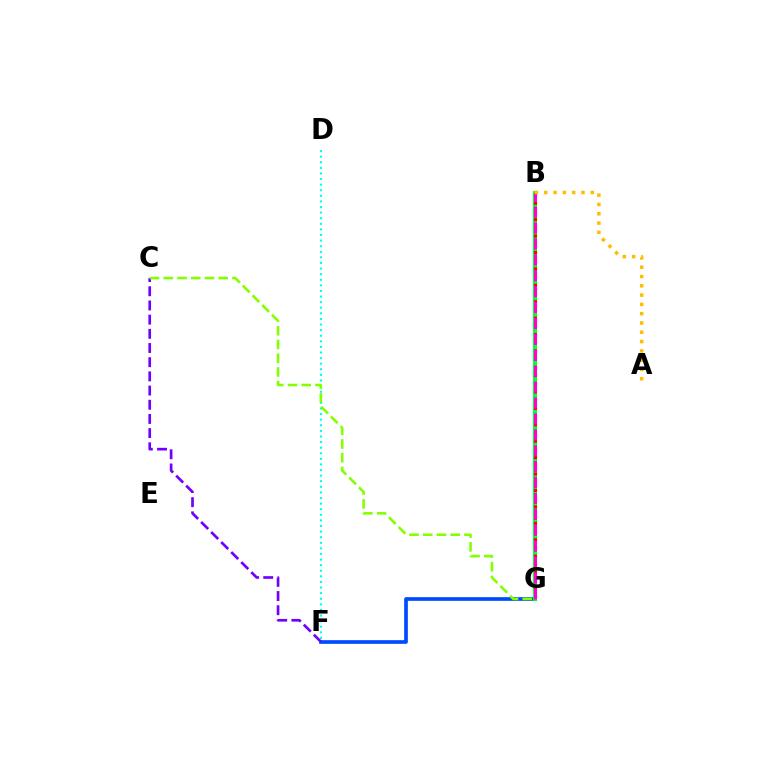{('F', 'G'): [{'color': '#004bff', 'line_style': 'solid', 'thickness': 2.66}], ('B', 'G'): [{'color': '#00ff39', 'line_style': 'solid', 'thickness': 2.98}, {'color': '#ff0000', 'line_style': 'dotted', 'thickness': 2.23}, {'color': '#ff00cf', 'line_style': 'dashed', 'thickness': 2.16}], ('D', 'F'): [{'color': '#00fff6', 'line_style': 'dotted', 'thickness': 1.52}], ('C', 'F'): [{'color': '#7200ff', 'line_style': 'dashed', 'thickness': 1.93}], ('C', 'G'): [{'color': '#84ff00', 'line_style': 'dashed', 'thickness': 1.87}], ('A', 'B'): [{'color': '#ffbd00', 'line_style': 'dotted', 'thickness': 2.53}]}